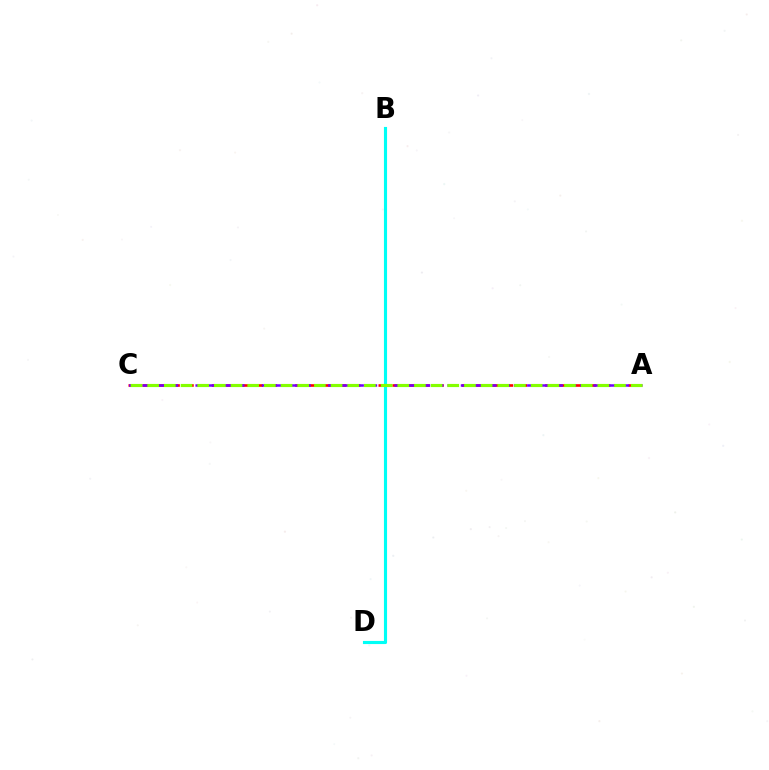{('A', 'C'): [{'color': '#ff0000', 'line_style': 'dashed', 'thickness': 1.89}, {'color': '#7200ff', 'line_style': 'dashed', 'thickness': 1.8}, {'color': '#84ff00', 'line_style': 'dashed', 'thickness': 2.27}], ('B', 'D'): [{'color': '#00fff6', 'line_style': 'solid', 'thickness': 2.25}]}